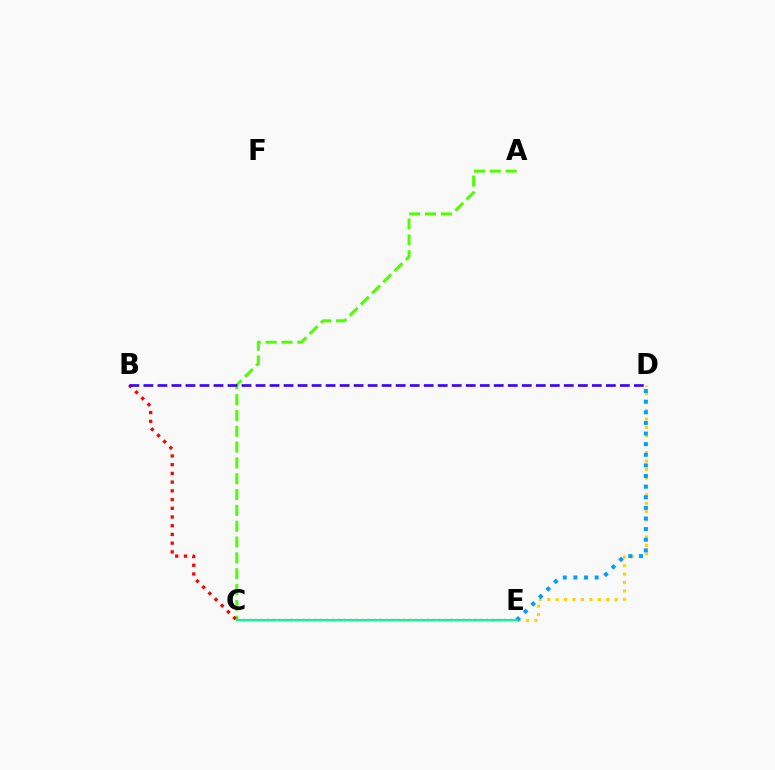{('A', 'C'): [{'color': '#4fff00', 'line_style': 'dashed', 'thickness': 2.15}], ('D', 'E'): [{'color': '#ffd500', 'line_style': 'dotted', 'thickness': 2.29}, {'color': '#009eff', 'line_style': 'dotted', 'thickness': 2.89}], ('C', 'E'): [{'color': '#ff00ed', 'line_style': 'dotted', 'thickness': 1.61}, {'color': '#00ff86', 'line_style': 'solid', 'thickness': 1.51}], ('B', 'C'): [{'color': '#ff0000', 'line_style': 'dotted', 'thickness': 2.37}], ('B', 'D'): [{'color': '#3700ff', 'line_style': 'dashed', 'thickness': 1.9}]}